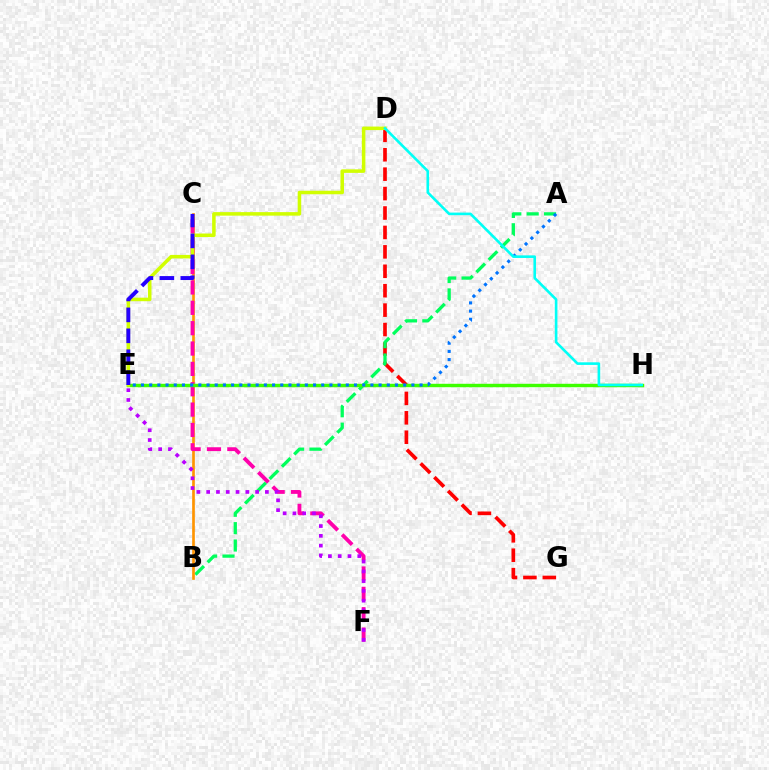{('D', 'G'): [{'color': '#ff0000', 'line_style': 'dashed', 'thickness': 2.64}], ('A', 'B'): [{'color': '#00ff5c', 'line_style': 'dashed', 'thickness': 2.36}], ('B', 'C'): [{'color': '#ff9400', 'line_style': 'solid', 'thickness': 1.92}], ('C', 'F'): [{'color': '#ff00ac', 'line_style': 'dashed', 'thickness': 2.76}], ('E', 'H'): [{'color': '#3dff00', 'line_style': 'solid', 'thickness': 2.46}], ('D', 'E'): [{'color': '#d1ff00', 'line_style': 'solid', 'thickness': 2.54}], ('A', 'E'): [{'color': '#0074ff', 'line_style': 'dotted', 'thickness': 2.23}], ('D', 'H'): [{'color': '#00fff6', 'line_style': 'solid', 'thickness': 1.88}], ('C', 'E'): [{'color': '#2500ff', 'line_style': 'dashed', 'thickness': 2.84}], ('E', 'F'): [{'color': '#b900ff', 'line_style': 'dotted', 'thickness': 2.66}]}